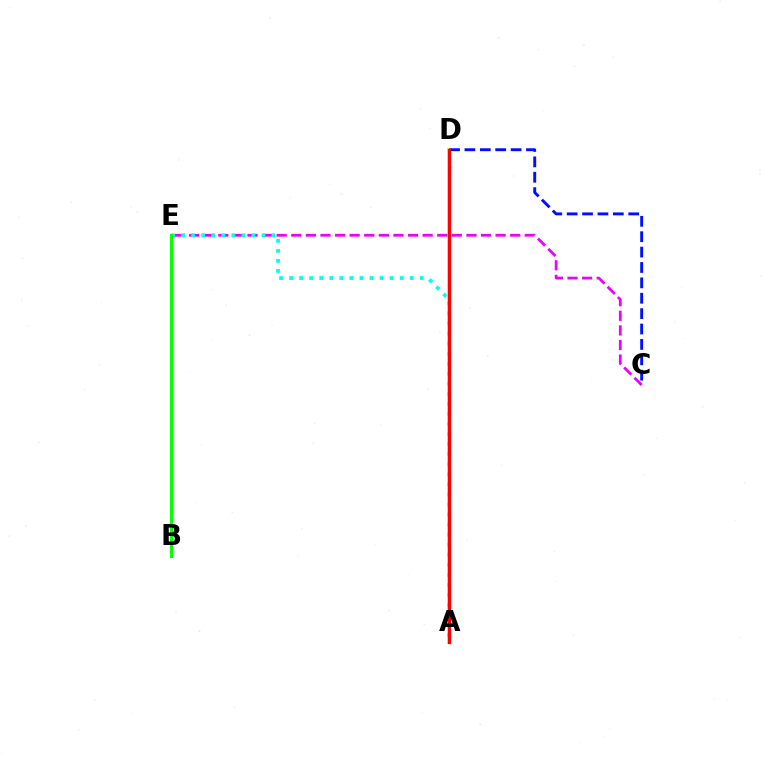{('A', 'D'): [{'color': '#fcf500', 'line_style': 'solid', 'thickness': 2.9}, {'color': '#ff0000', 'line_style': 'solid', 'thickness': 2.3}], ('C', 'E'): [{'color': '#ee00ff', 'line_style': 'dashed', 'thickness': 1.98}], ('A', 'E'): [{'color': '#00fff6', 'line_style': 'dotted', 'thickness': 2.73}], ('C', 'D'): [{'color': '#0010ff', 'line_style': 'dashed', 'thickness': 2.09}], ('B', 'E'): [{'color': '#08ff00', 'line_style': 'solid', 'thickness': 2.16}]}